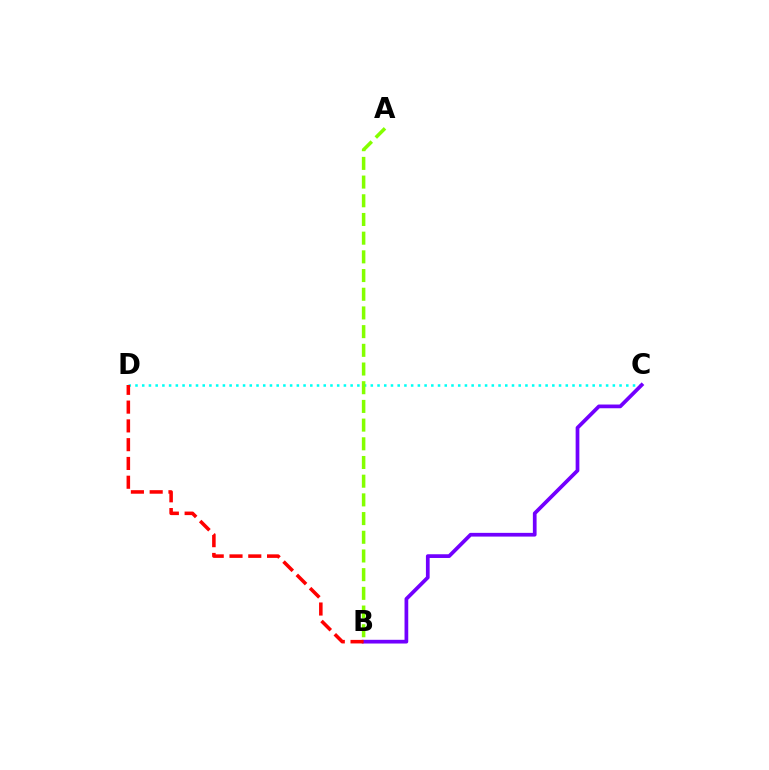{('C', 'D'): [{'color': '#00fff6', 'line_style': 'dotted', 'thickness': 1.83}], ('A', 'B'): [{'color': '#84ff00', 'line_style': 'dashed', 'thickness': 2.54}], ('B', 'C'): [{'color': '#7200ff', 'line_style': 'solid', 'thickness': 2.68}], ('B', 'D'): [{'color': '#ff0000', 'line_style': 'dashed', 'thickness': 2.55}]}